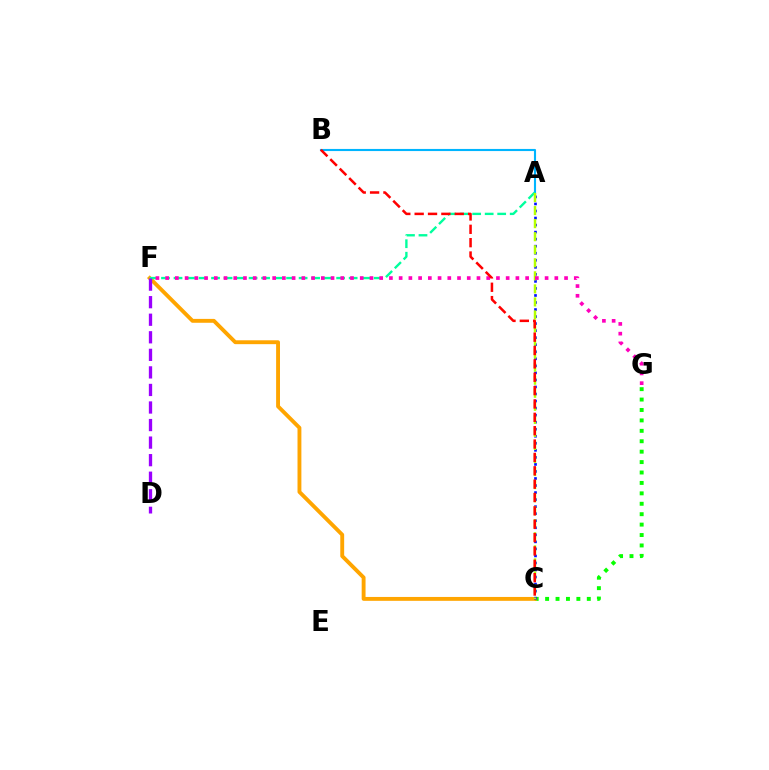{('C', 'G'): [{'color': '#08ff00', 'line_style': 'dotted', 'thickness': 2.83}], ('C', 'F'): [{'color': '#ffa500', 'line_style': 'solid', 'thickness': 2.79}], ('A', 'B'): [{'color': '#00b5ff', 'line_style': 'solid', 'thickness': 1.52}], ('A', 'C'): [{'color': '#0010ff', 'line_style': 'dotted', 'thickness': 1.91}, {'color': '#b3ff00', 'line_style': 'dashed', 'thickness': 1.77}], ('A', 'F'): [{'color': '#00ff9d', 'line_style': 'dashed', 'thickness': 1.7}], ('D', 'F'): [{'color': '#9b00ff', 'line_style': 'dashed', 'thickness': 2.38}], ('F', 'G'): [{'color': '#ff00bd', 'line_style': 'dotted', 'thickness': 2.64}], ('B', 'C'): [{'color': '#ff0000', 'line_style': 'dashed', 'thickness': 1.82}]}